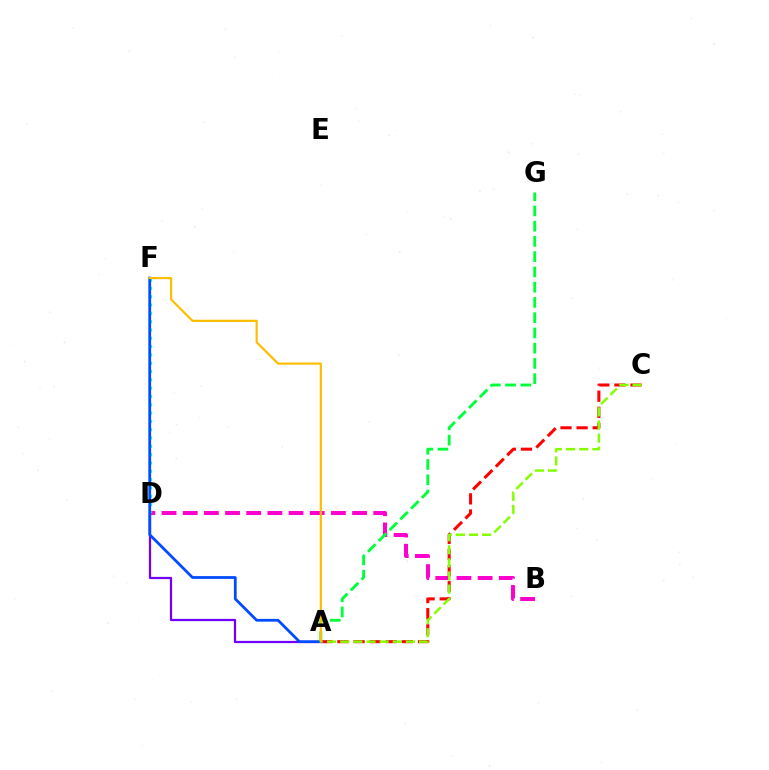{('B', 'D'): [{'color': '#ff00cf', 'line_style': 'dashed', 'thickness': 2.88}], ('D', 'F'): [{'color': '#00fff6', 'line_style': 'dotted', 'thickness': 2.26}], ('A', 'C'): [{'color': '#ff0000', 'line_style': 'dashed', 'thickness': 2.19}, {'color': '#84ff00', 'line_style': 'dashed', 'thickness': 1.78}], ('A', 'D'): [{'color': '#7200ff', 'line_style': 'solid', 'thickness': 1.61}], ('A', 'F'): [{'color': '#004bff', 'line_style': 'solid', 'thickness': 1.99}, {'color': '#ffbd00', 'line_style': 'solid', 'thickness': 1.58}], ('A', 'G'): [{'color': '#00ff39', 'line_style': 'dashed', 'thickness': 2.07}]}